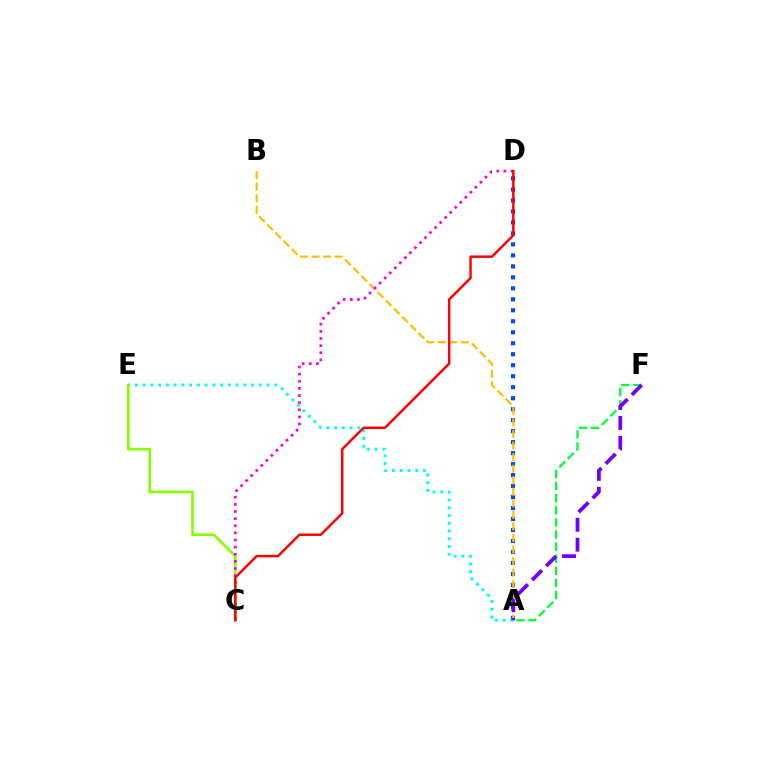{('A', 'D'): [{'color': '#004bff', 'line_style': 'dotted', 'thickness': 2.99}], ('A', 'F'): [{'color': '#00ff39', 'line_style': 'dashed', 'thickness': 1.64}, {'color': '#7200ff', 'line_style': 'dashed', 'thickness': 2.71}], ('A', 'E'): [{'color': '#00fff6', 'line_style': 'dotted', 'thickness': 2.1}], ('A', 'B'): [{'color': '#ffbd00', 'line_style': 'dashed', 'thickness': 1.57}], ('C', 'E'): [{'color': '#84ff00', 'line_style': 'solid', 'thickness': 1.92}], ('C', 'D'): [{'color': '#ff00cf', 'line_style': 'dotted', 'thickness': 1.94}, {'color': '#ff0000', 'line_style': 'solid', 'thickness': 1.77}]}